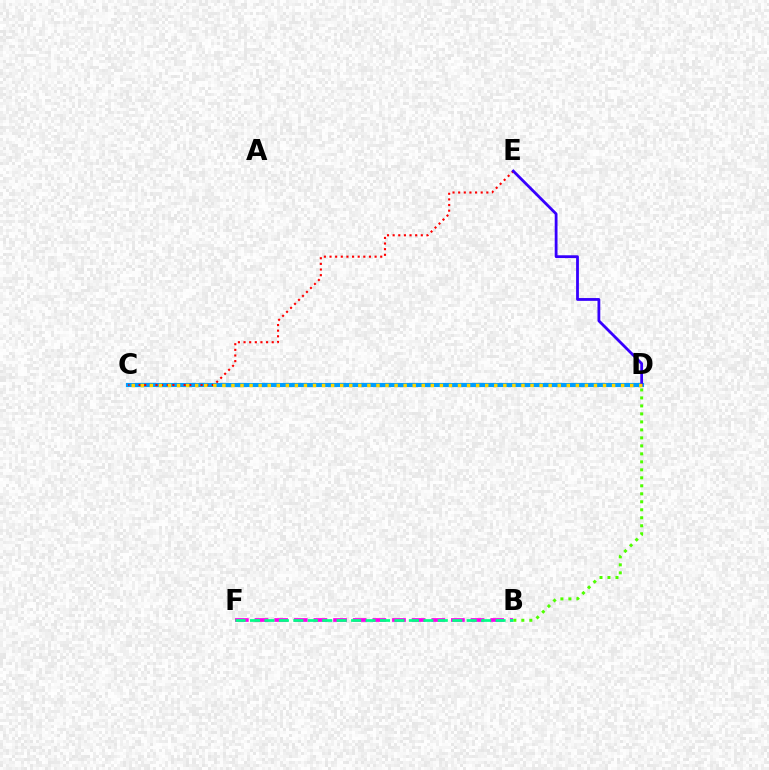{('C', 'D'): [{'color': '#009eff', 'line_style': 'solid', 'thickness': 2.99}, {'color': '#ffd500', 'line_style': 'dotted', 'thickness': 2.46}], ('B', 'F'): [{'color': '#ff00ed', 'line_style': 'dashed', 'thickness': 2.67}, {'color': '#00ff86', 'line_style': 'dashed', 'thickness': 1.96}], ('B', 'D'): [{'color': '#4fff00', 'line_style': 'dotted', 'thickness': 2.17}], ('C', 'E'): [{'color': '#ff0000', 'line_style': 'dotted', 'thickness': 1.53}], ('D', 'E'): [{'color': '#3700ff', 'line_style': 'solid', 'thickness': 2.01}]}